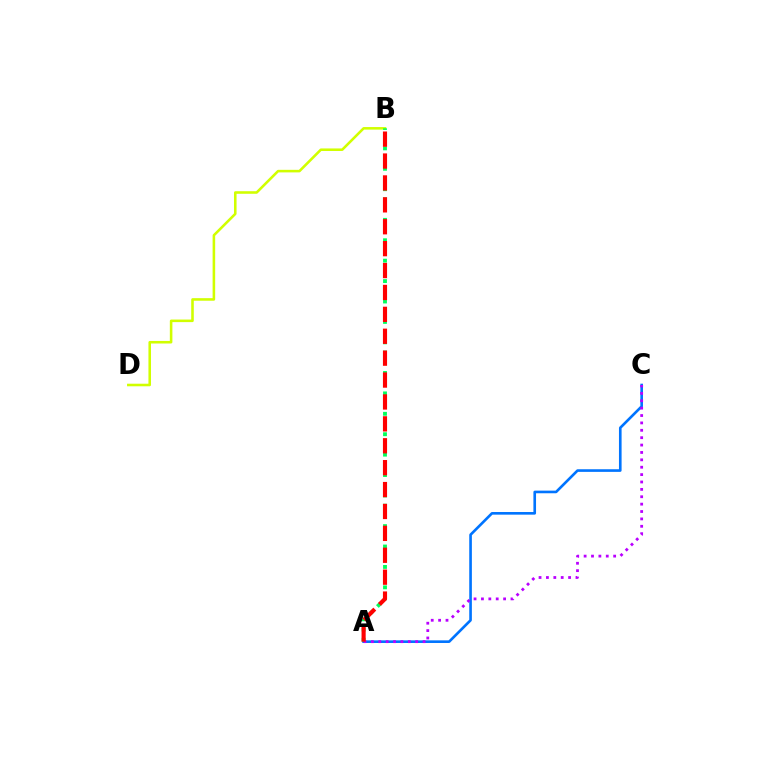{('B', 'D'): [{'color': '#d1ff00', 'line_style': 'solid', 'thickness': 1.85}], ('A', 'C'): [{'color': '#0074ff', 'line_style': 'solid', 'thickness': 1.9}, {'color': '#b900ff', 'line_style': 'dotted', 'thickness': 2.01}], ('A', 'B'): [{'color': '#00ff5c', 'line_style': 'dotted', 'thickness': 2.77}, {'color': '#ff0000', 'line_style': 'dashed', 'thickness': 2.98}]}